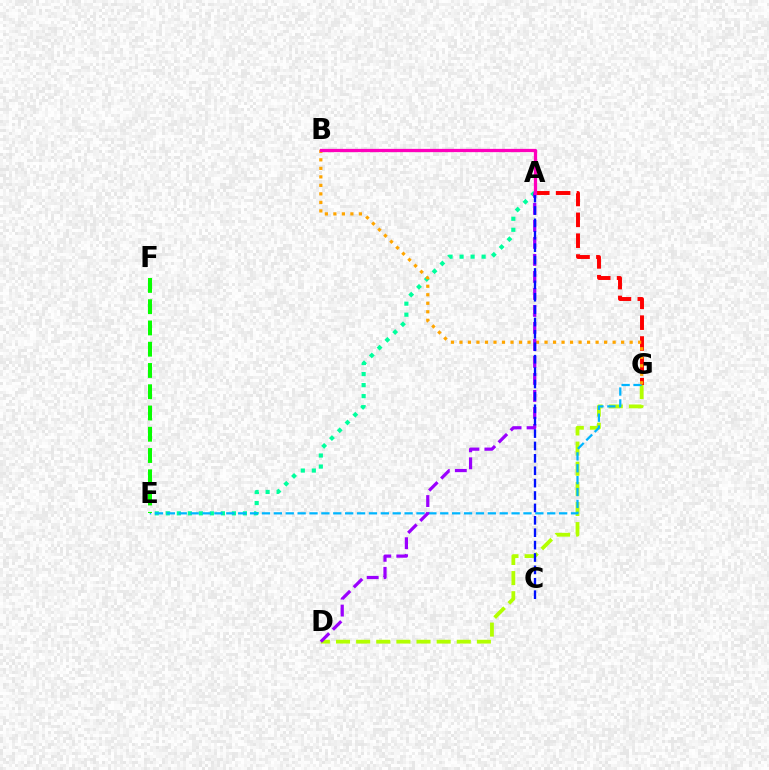{('A', 'G'): [{'color': '#ff0000', 'line_style': 'dashed', 'thickness': 2.83}], ('A', 'E'): [{'color': '#00ff9d', 'line_style': 'dotted', 'thickness': 2.99}], ('D', 'G'): [{'color': '#b3ff00', 'line_style': 'dashed', 'thickness': 2.73}], ('E', 'G'): [{'color': '#00b5ff', 'line_style': 'dashed', 'thickness': 1.61}], ('B', 'G'): [{'color': '#ffa500', 'line_style': 'dotted', 'thickness': 2.31}], ('A', 'D'): [{'color': '#9b00ff', 'line_style': 'dashed', 'thickness': 2.31}], ('A', 'C'): [{'color': '#0010ff', 'line_style': 'dashed', 'thickness': 1.68}], ('E', 'F'): [{'color': '#08ff00', 'line_style': 'dashed', 'thickness': 2.89}], ('A', 'B'): [{'color': '#ff00bd', 'line_style': 'solid', 'thickness': 2.35}]}